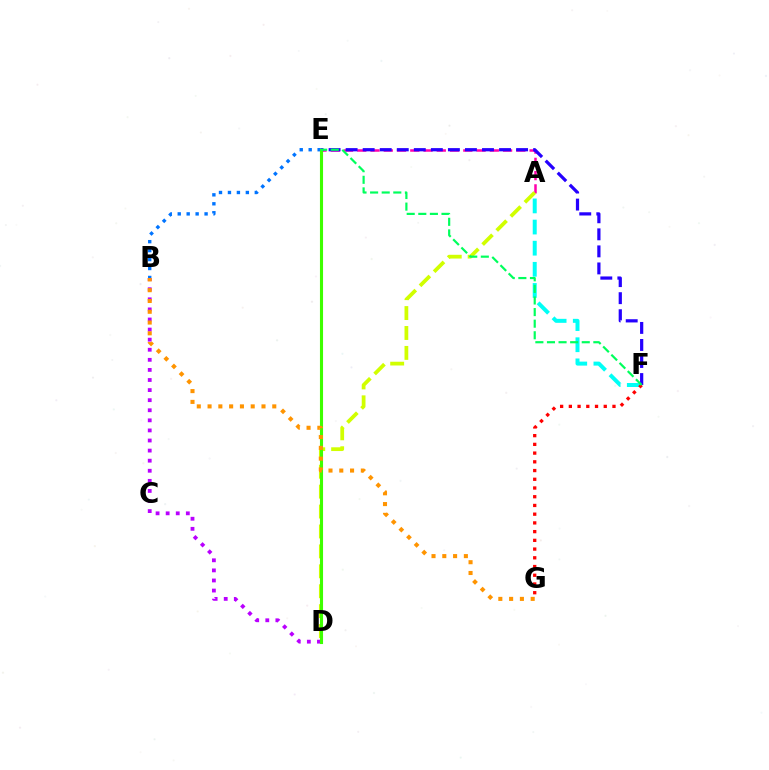{('A', 'F'): [{'color': '#00fff6', 'line_style': 'dashed', 'thickness': 2.87}], ('B', 'E'): [{'color': '#0074ff', 'line_style': 'dotted', 'thickness': 2.43}], ('B', 'D'): [{'color': '#b900ff', 'line_style': 'dotted', 'thickness': 2.74}], ('A', 'E'): [{'color': '#ff00ac', 'line_style': 'dashed', 'thickness': 1.8}], ('A', 'D'): [{'color': '#d1ff00', 'line_style': 'dashed', 'thickness': 2.71}], ('F', 'G'): [{'color': '#ff0000', 'line_style': 'dotted', 'thickness': 2.37}], ('E', 'F'): [{'color': '#2500ff', 'line_style': 'dashed', 'thickness': 2.32}, {'color': '#00ff5c', 'line_style': 'dashed', 'thickness': 1.58}], ('D', 'E'): [{'color': '#3dff00', 'line_style': 'solid', 'thickness': 2.23}], ('B', 'G'): [{'color': '#ff9400', 'line_style': 'dotted', 'thickness': 2.93}]}